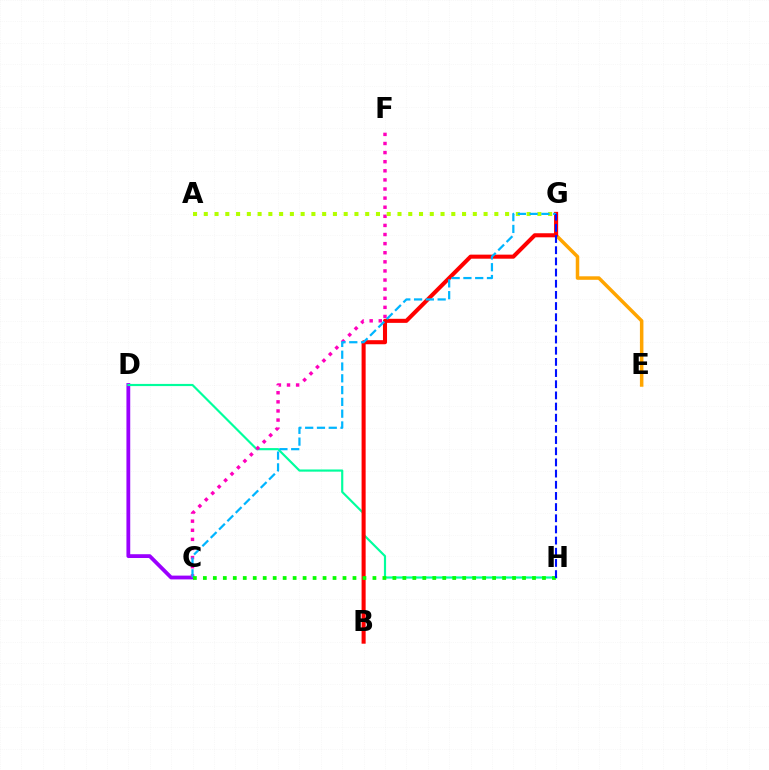{('E', 'G'): [{'color': '#ffa500', 'line_style': 'solid', 'thickness': 2.53}], ('C', 'D'): [{'color': '#9b00ff', 'line_style': 'solid', 'thickness': 2.73}], ('D', 'H'): [{'color': '#00ff9d', 'line_style': 'solid', 'thickness': 1.56}], ('C', 'F'): [{'color': '#ff00bd', 'line_style': 'dotted', 'thickness': 2.47}], ('B', 'G'): [{'color': '#ff0000', 'line_style': 'solid', 'thickness': 2.92}], ('A', 'G'): [{'color': '#b3ff00', 'line_style': 'dotted', 'thickness': 2.92}], ('C', 'G'): [{'color': '#00b5ff', 'line_style': 'dashed', 'thickness': 1.6}], ('C', 'H'): [{'color': '#08ff00', 'line_style': 'dotted', 'thickness': 2.71}], ('G', 'H'): [{'color': '#0010ff', 'line_style': 'dashed', 'thickness': 1.52}]}